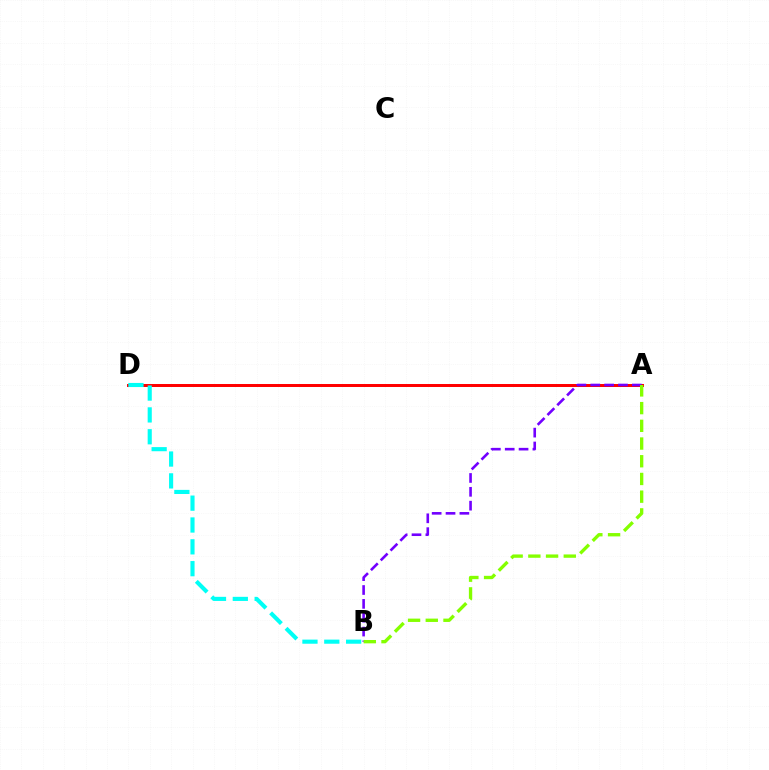{('A', 'D'): [{'color': '#ff0000', 'line_style': 'solid', 'thickness': 2.15}], ('A', 'B'): [{'color': '#7200ff', 'line_style': 'dashed', 'thickness': 1.88}, {'color': '#84ff00', 'line_style': 'dashed', 'thickness': 2.41}], ('B', 'D'): [{'color': '#00fff6', 'line_style': 'dashed', 'thickness': 2.97}]}